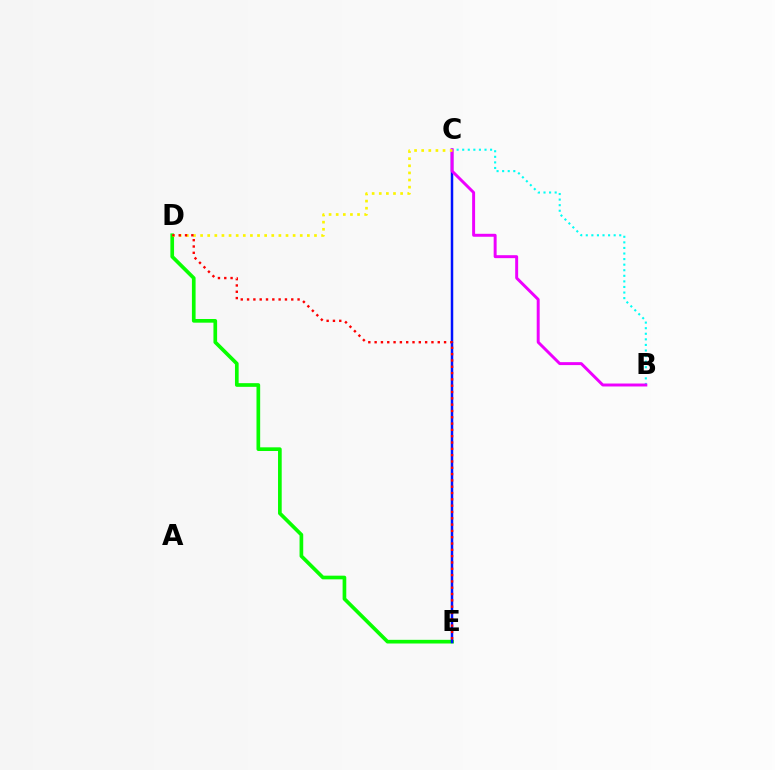{('D', 'E'): [{'color': '#08ff00', 'line_style': 'solid', 'thickness': 2.65}, {'color': '#ff0000', 'line_style': 'dotted', 'thickness': 1.72}], ('C', 'E'): [{'color': '#0010ff', 'line_style': 'solid', 'thickness': 1.79}], ('B', 'C'): [{'color': '#00fff6', 'line_style': 'dotted', 'thickness': 1.51}, {'color': '#ee00ff', 'line_style': 'solid', 'thickness': 2.13}], ('C', 'D'): [{'color': '#fcf500', 'line_style': 'dotted', 'thickness': 1.93}]}